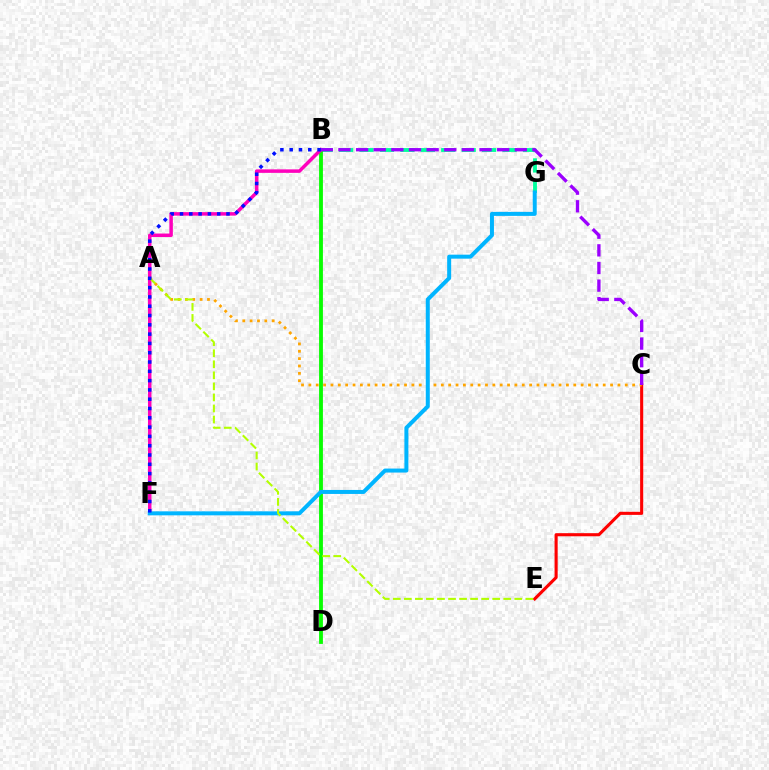{('C', 'E'): [{'color': '#ff0000', 'line_style': 'solid', 'thickness': 2.23}], ('A', 'C'): [{'color': '#ffa500', 'line_style': 'dotted', 'thickness': 2.0}], ('B', 'G'): [{'color': '#00ff9d', 'line_style': 'dashed', 'thickness': 2.78}], ('B', 'D'): [{'color': '#08ff00', 'line_style': 'solid', 'thickness': 2.75}], ('B', 'F'): [{'color': '#ff00bd', 'line_style': 'solid', 'thickness': 2.51}, {'color': '#0010ff', 'line_style': 'dotted', 'thickness': 2.53}], ('B', 'C'): [{'color': '#9b00ff', 'line_style': 'dashed', 'thickness': 2.4}], ('F', 'G'): [{'color': '#00b5ff', 'line_style': 'solid', 'thickness': 2.88}], ('A', 'E'): [{'color': '#b3ff00', 'line_style': 'dashed', 'thickness': 1.5}]}